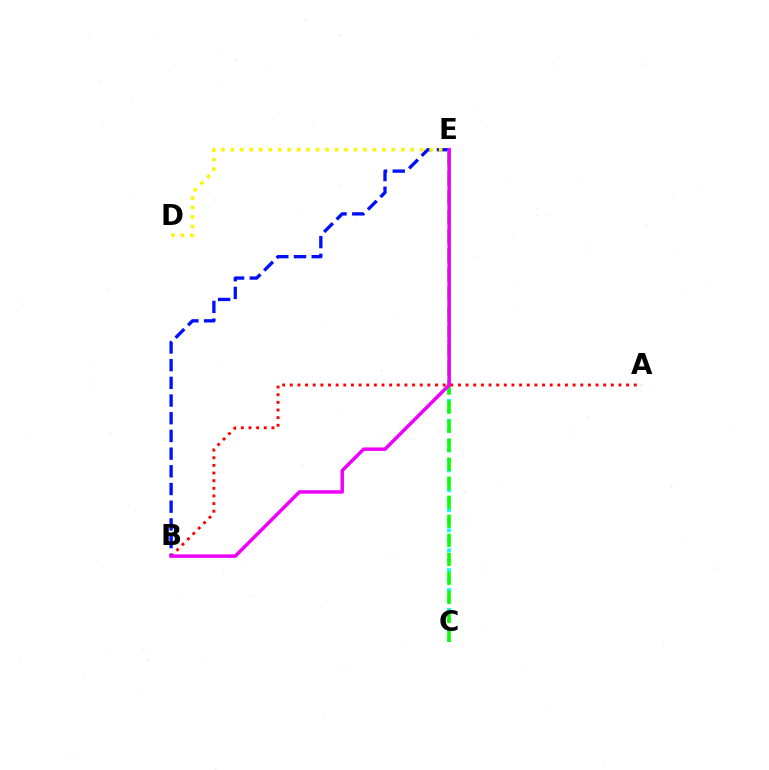{('B', 'E'): [{'color': '#0010ff', 'line_style': 'dashed', 'thickness': 2.4}, {'color': '#ee00ff', 'line_style': 'solid', 'thickness': 2.51}], ('C', 'E'): [{'color': '#00fff6', 'line_style': 'dotted', 'thickness': 2.71}, {'color': '#08ff00', 'line_style': 'dashed', 'thickness': 2.58}], ('D', 'E'): [{'color': '#fcf500', 'line_style': 'dotted', 'thickness': 2.57}], ('A', 'B'): [{'color': '#ff0000', 'line_style': 'dotted', 'thickness': 2.08}]}